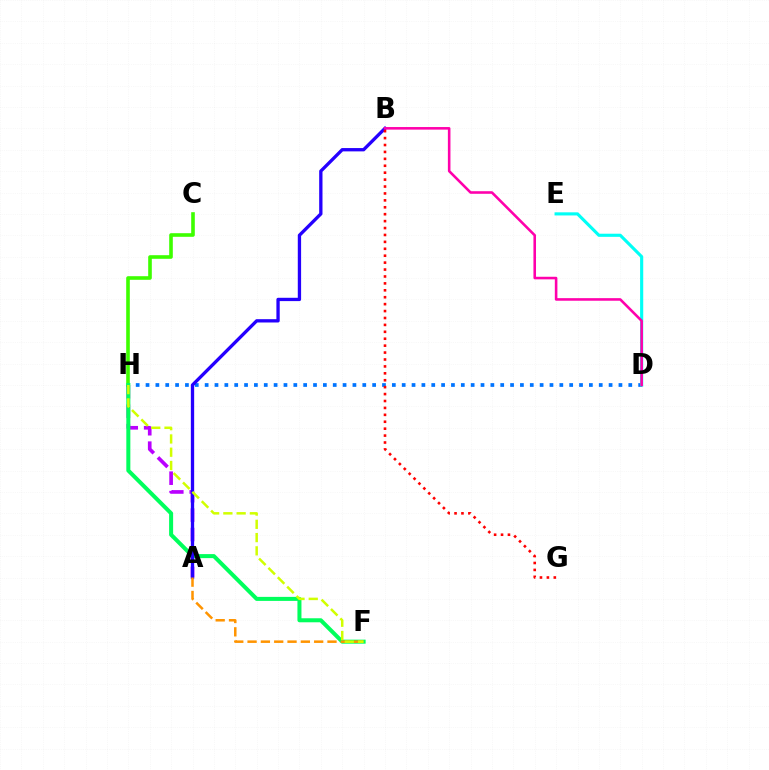{('C', 'H'): [{'color': '#3dff00', 'line_style': 'solid', 'thickness': 2.6}], ('A', 'H'): [{'color': '#b900ff', 'line_style': 'dashed', 'thickness': 2.64}], ('D', 'H'): [{'color': '#0074ff', 'line_style': 'dotted', 'thickness': 2.68}], ('F', 'H'): [{'color': '#00ff5c', 'line_style': 'solid', 'thickness': 2.9}, {'color': '#d1ff00', 'line_style': 'dashed', 'thickness': 1.8}], ('A', 'B'): [{'color': '#2500ff', 'line_style': 'solid', 'thickness': 2.39}], ('D', 'E'): [{'color': '#00fff6', 'line_style': 'solid', 'thickness': 2.25}], ('A', 'F'): [{'color': '#ff9400', 'line_style': 'dashed', 'thickness': 1.81}], ('B', 'D'): [{'color': '#ff00ac', 'line_style': 'solid', 'thickness': 1.86}], ('B', 'G'): [{'color': '#ff0000', 'line_style': 'dotted', 'thickness': 1.88}]}